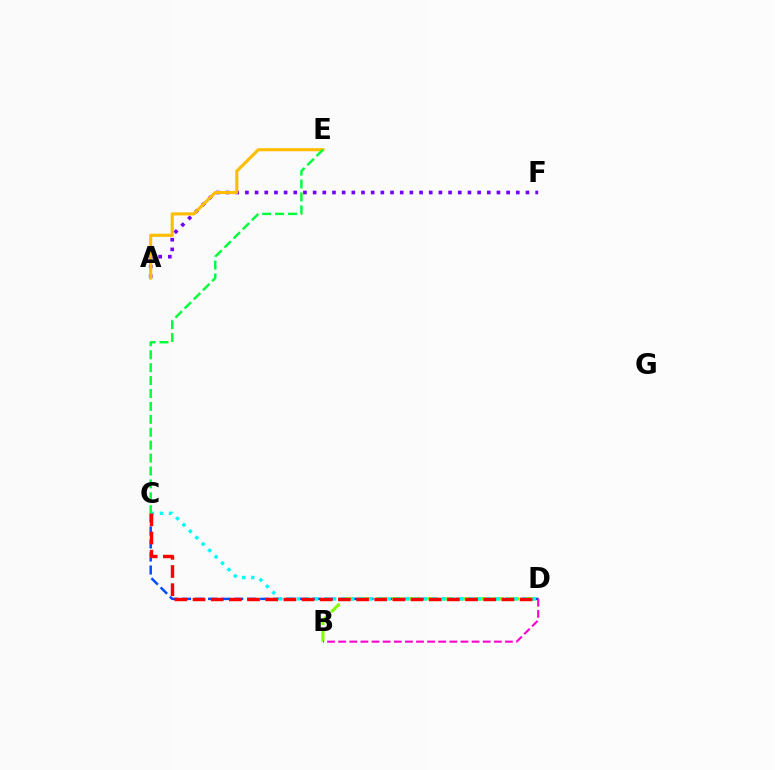{('A', 'F'): [{'color': '#7200ff', 'line_style': 'dotted', 'thickness': 2.63}], ('A', 'E'): [{'color': '#ffbd00', 'line_style': 'solid', 'thickness': 2.24}], ('C', 'D'): [{'color': '#004bff', 'line_style': 'dashed', 'thickness': 1.77}, {'color': '#00fff6', 'line_style': 'dotted', 'thickness': 2.46}, {'color': '#ff0000', 'line_style': 'dashed', 'thickness': 2.47}], ('B', 'D'): [{'color': '#84ff00', 'line_style': 'dashed', 'thickness': 2.25}, {'color': '#ff00cf', 'line_style': 'dashed', 'thickness': 1.51}], ('C', 'E'): [{'color': '#00ff39', 'line_style': 'dashed', 'thickness': 1.75}]}